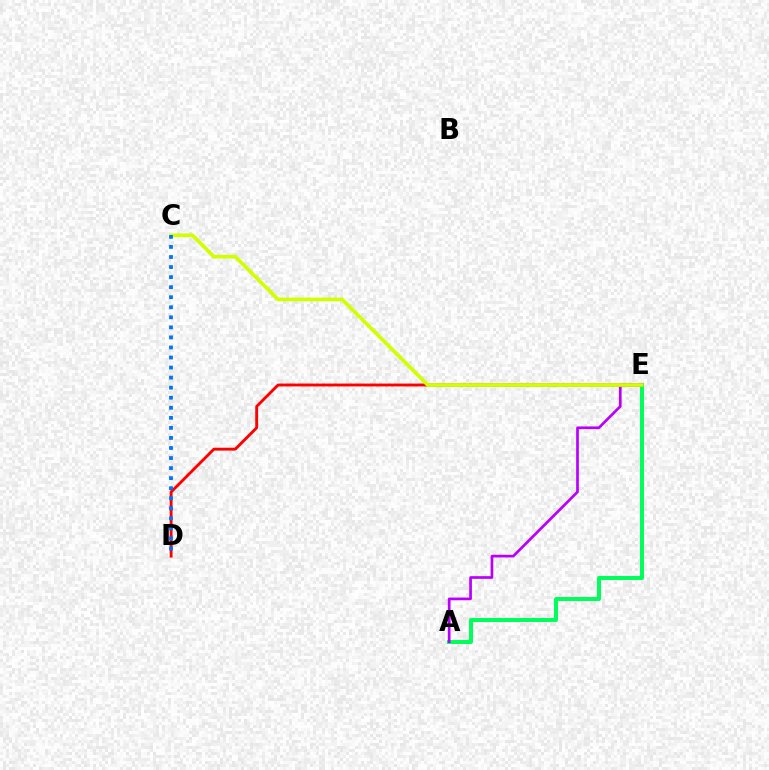{('A', 'E'): [{'color': '#00ff5c', 'line_style': 'solid', 'thickness': 2.86}, {'color': '#b900ff', 'line_style': 'solid', 'thickness': 1.94}], ('D', 'E'): [{'color': '#ff0000', 'line_style': 'solid', 'thickness': 2.08}], ('C', 'E'): [{'color': '#d1ff00', 'line_style': 'solid', 'thickness': 2.63}], ('C', 'D'): [{'color': '#0074ff', 'line_style': 'dotted', 'thickness': 2.73}]}